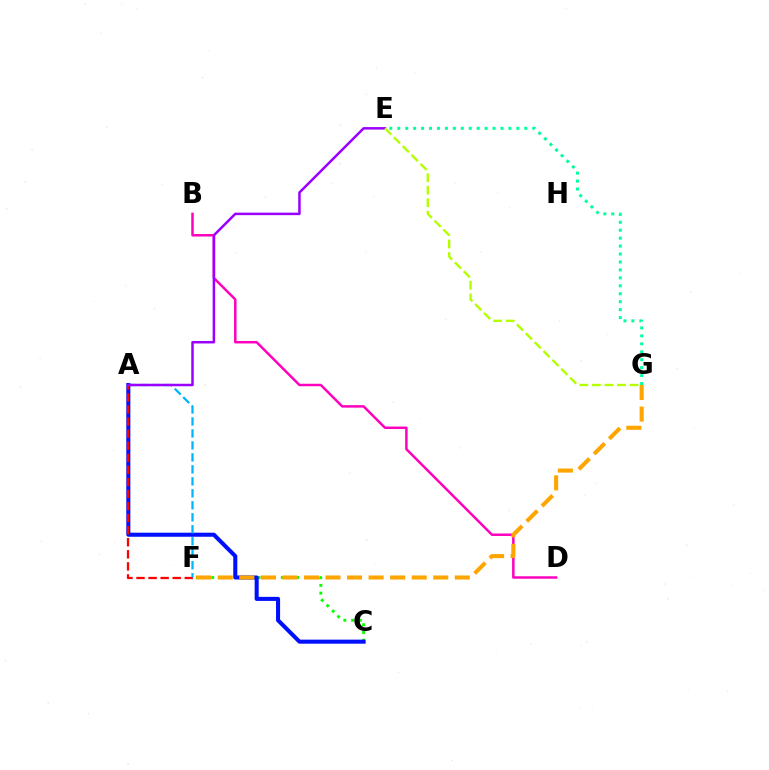{('C', 'F'): [{'color': '#08ff00', 'line_style': 'dotted', 'thickness': 2.1}], ('A', 'C'): [{'color': '#0010ff', 'line_style': 'solid', 'thickness': 2.92}], ('A', 'F'): [{'color': '#ff0000', 'line_style': 'dashed', 'thickness': 1.64}, {'color': '#00b5ff', 'line_style': 'dashed', 'thickness': 1.63}], ('B', 'D'): [{'color': '#ff00bd', 'line_style': 'solid', 'thickness': 1.79}], ('E', 'G'): [{'color': '#00ff9d', 'line_style': 'dotted', 'thickness': 2.16}, {'color': '#b3ff00', 'line_style': 'dashed', 'thickness': 1.7}], ('A', 'E'): [{'color': '#9b00ff', 'line_style': 'solid', 'thickness': 1.8}], ('F', 'G'): [{'color': '#ffa500', 'line_style': 'dashed', 'thickness': 2.93}]}